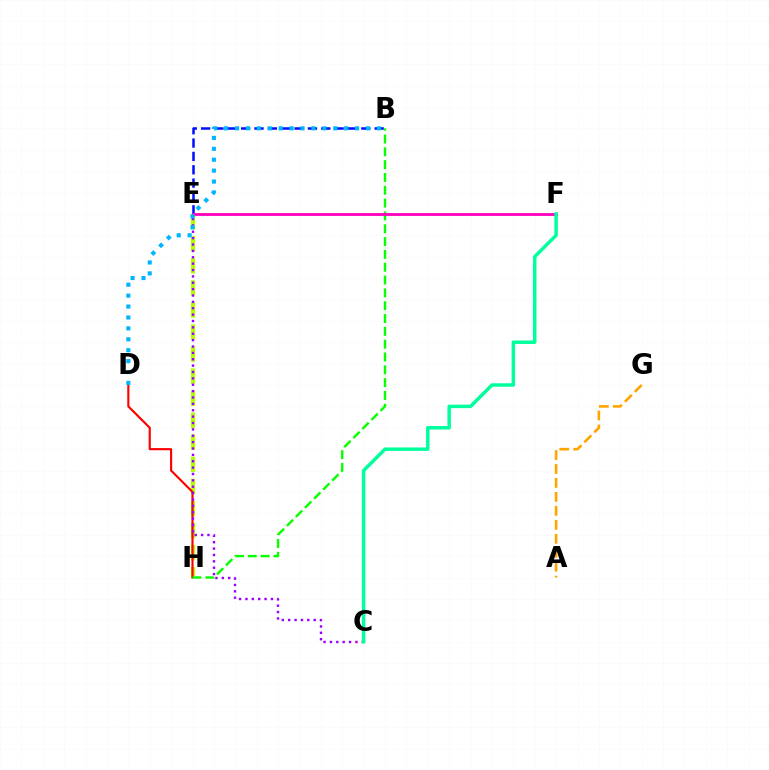{('E', 'H'): [{'color': '#b3ff00', 'line_style': 'dashed', 'thickness': 3.0}], ('D', 'H'): [{'color': '#ff0000', 'line_style': 'solid', 'thickness': 1.54}], ('A', 'G'): [{'color': '#ffa500', 'line_style': 'dashed', 'thickness': 1.9}], ('C', 'E'): [{'color': '#9b00ff', 'line_style': 'dotted', 'thickness': 1.73}], ('B', 'E'): [{'color': '#0010ff', 'line_style': 'dashed', 'thickness': 1.81}], ('B', 'H'): [{'color': '#08ff00', 'line_style': 'dashed', 'thickness': 1.74}], ('E', 'F'): [{'color': '#ff00bd', 'line_style': 'solid', 'thickness': 2.04}], ('C', 'F'): [{'color': '#00ff9d', 'line_style': 'solid', 'thickness': 2.49}], ('B', 'D'): [{'color': '#00b5ff', 'line_style': 'dotted', 'thickness': 2.96}]}